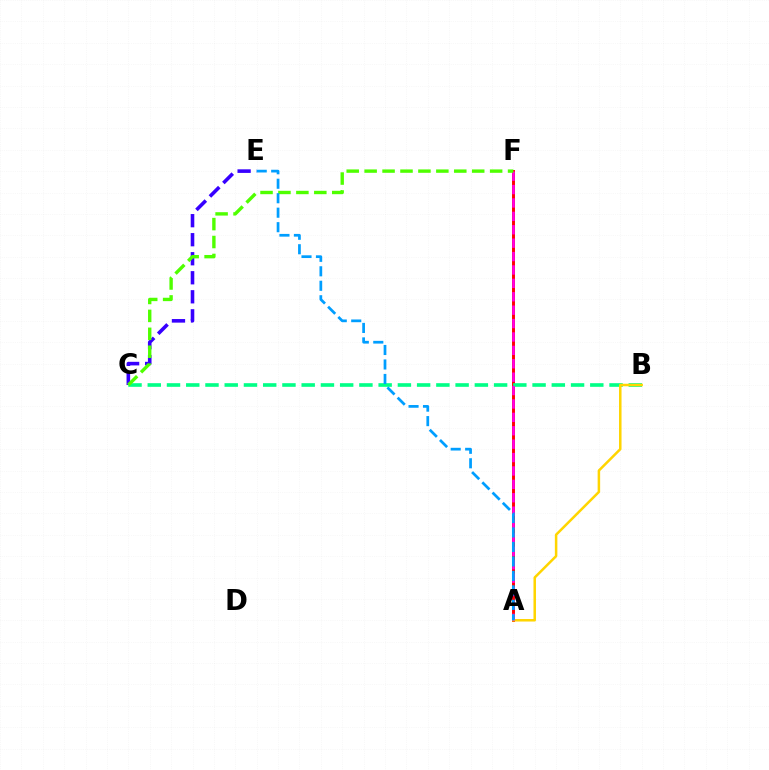{('C', 'E'): [{'color': '#3700ff', 'line_style': 'dashed', 'thickness': 2.59}], ('A', 'F'): [{'color': '#ff0000', 'line_style': 'solid', 'thickness': 2.11}, {'color': '#ff00ed', 'line_style': 'dashed', 'thickness': 1.82}], ('B', 'C'): [{'color': '#00ff86', 'line_style': 'dashed', 'thickness': 2.61}], ('A', 'B'): [{'color': '#ffd500', 'line_style': 'solid', 'thickness': 1.81}], ('C', 'F'): [{'color': '#4fff00', 'line_style': 'dashed', 'thickness': 2.44}], ('A', 'E'): [{'color': '#009eff', 'line_style': 'dashed', 'thickness': 1.97}]}